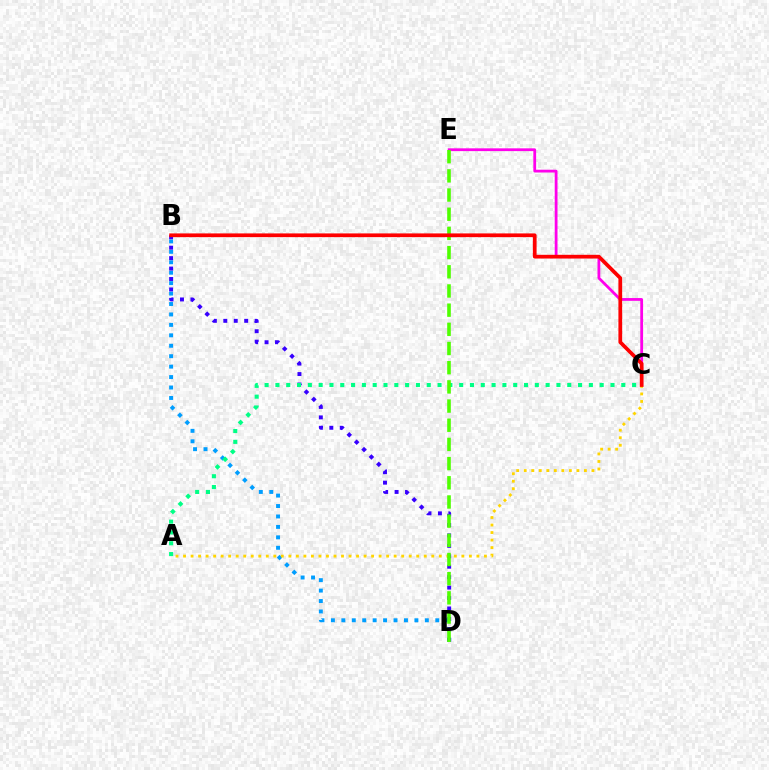{('B', 'D'): [{'color': '#009eff', 'line_style': 'dotted', 'thickness': 2.84}, {'color': '#3700ff', 'line_style': 'dotted', 'thickness': 2.84}], ('C', 'E'): [{'color': '#ff00ed', 'line_style': 'solid', 'thickness': 2.0}], ('A', 'C'): [{'color': '#00ff86', 'line_style': 'dotted', 'thickness': 2.94}, {'color': '#ffd500', 'line_style': 'dotted', 'thickness': 2.04}], ('D', 'E'): [{'color': '#4fff00', 'line_style': 'dashed', 'thickness': 2.61}], ('B', 'C'): [{'color': '#ff0000', 'line_style': 'solid', 'thickness': 2.68}]}